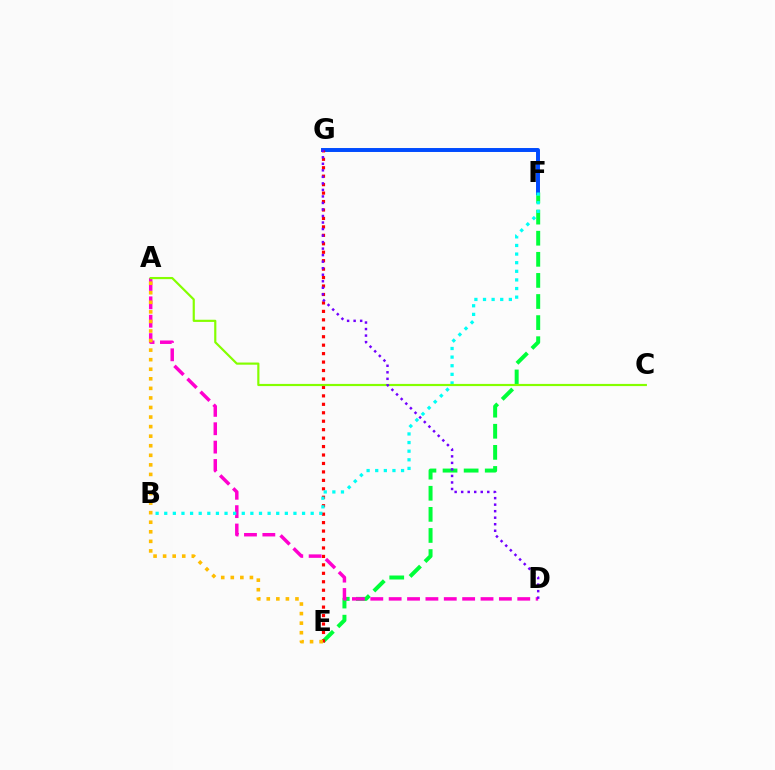{('E', 'F'): [{'color': '#00ff39', 'line_style': 'dashed', 'thickness': 2.87}], ('F', 'G'): [{'color': '#004bff', 'line_style': 'solid', 'thickness': 2.84}], ('E', 'G'): [{'color': '#ff0000', 'line_style': 'dotted', 'thickness': 2.3}], ('A', 'D'): [{'color': '#ff00cf', 'line_style': 'dashed', 'thickness': 2.5}], ('B', 'F'): [{'color': '#00fff6', 'line_style': 'dotted', 'thickness': 2.34}], ('A', 'E'): [{'color': '#ffbd00', 'line_style': 'dotted', 'thickness': 2.6}], ('A', 'C'): [{'color': '#84ff00', 'line_style': 'solid', 'thickness': 1.57}], ('D', 'G'): [{'color': '#7200ff', 'line_style': 'dotted', 'thickness': 1.77}]}